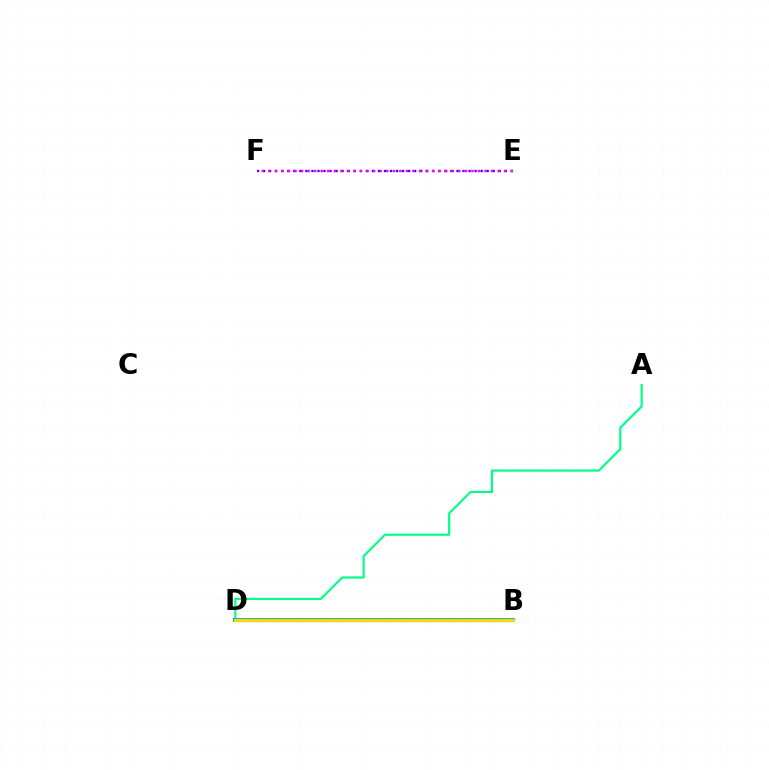{('E', 'F'): [{'color': '#3700ff', 'line_style': 'dotted', 'thickness': 1.64}, {'color': '#ff00ed', 'line_style': 'dotted', 'thickness': 1.78}], ('B', 'D'): [{'color': '#ff0000', 'line_style': 'dashed', 'thickness': 2.07}, {'color': '#009eff', 'line_style': 'solid', 'thickness': 2.87}, {'color': '#4fff00', 'line_style': 'solid', 'thickness': 2.35}, {'color': '#ffd500', 'line_style': 'solid', 'thickness': 2.26}], ('A', 'D'): [{'color': '#00ff86', 'line_style': 'solid', 'thickness': 1.56}]}